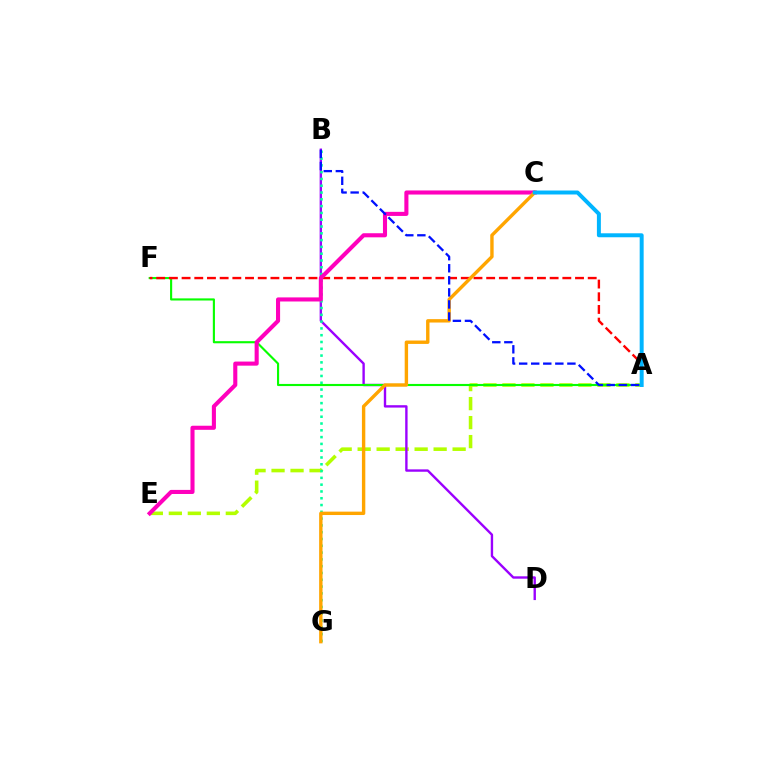{('A', 'E'): [{'color': '#b3ff00', 'line_style': 'dashed', 'thickness': 2.58}], ('B', 'D'): [{'color': '#9b00ff', 'line_style': 'solid', 'thickness': 1.71}], ('B', 'G'): [{'color': '#00ff9d', 'line_style': 'dotted', 'thickness': 1.85}], ('A', 'F'): [{'color': '#08ff00', 'line_style': 'solid', 'thickness': 1.54}, {'color': '#ff0000', 'line_style': 'dashed', 'thickness': 1.72}], ('C', 'E'): [{'color': '#ff00bd', 'line_style': 'solid', 'thickness': 2.94}], ('C', 'G'): [{'color': '#ffa500', 'line_style': 'solid', 'thickness': 2.44}], ('A', 'C'): [{'color': '#00b5ff', 'line_style': 'solid', 'thickness': 2.86}], ('A', 'B'): [{'color': '#0010ff', 'line_style': 'dashed', 'thickness': 1.64}]}